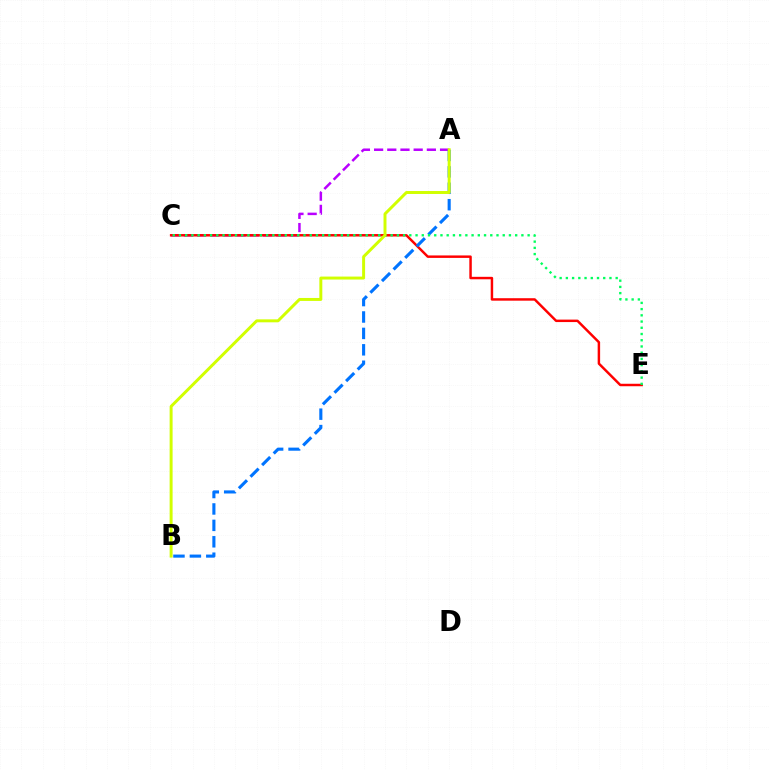{('A', 'C'): [{'color': '#b900ff', 'line_style': 'dashed', 'thickness': 1.79}], ('C', 'E'): [{'color': '#ff0000', 'line_style': 'solid', 'thickness': 1.78}, {'color': '#00ff5c', 'line_style': 'dotted', 'thickness': 1.69}], ('A', 'B'): [{'color': '#0074ff', 'line_style': 'dashed', 'thickness': 2.23}, {'color': '#d1ff00', 'line_style': 'solid', 'thickness': 2.13}]}